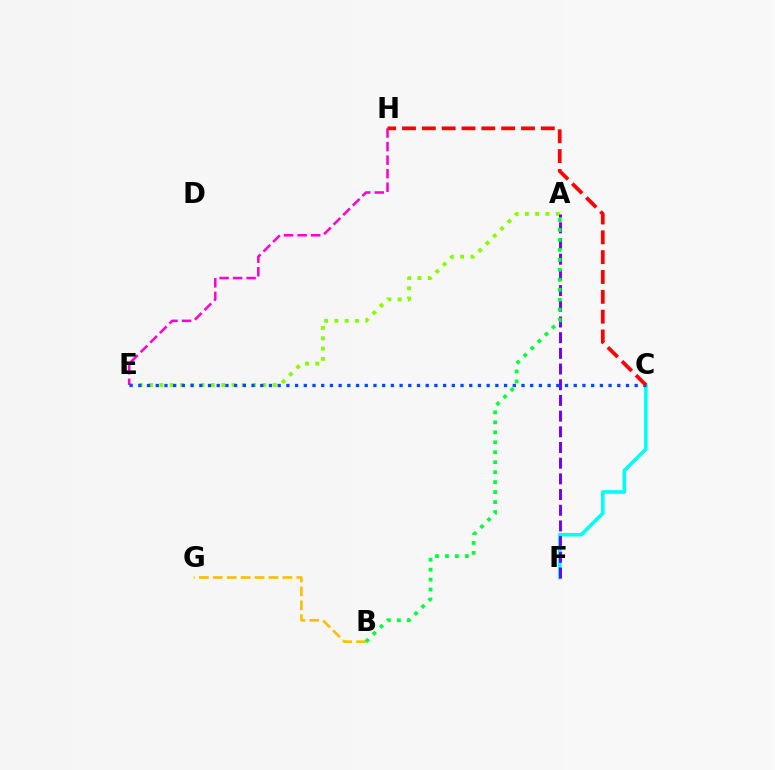{('C', 'F'): [{'color': '#00fff6', 'line_style': 'solid', 'thickness': 2.61}], ('A', 'E'): [{'color': '#84ff00', 'line_style': 'dotted', 'thickness': 2.8}], ('E', 'H'): [{'color': '#ff00cf', 'line_style': 'dashed', 'thickness': 1.84}], ('B', 'G'): [{'color': '#ffbd00', 'line_style': 'dashed', 'thickness': 1.89}], ('A', 'F'): [{'color': '#7200ff', 'line_style': 'dashed', 'thickness': 2.13}], ('A', 'B'): [{'color': '#00ff39', 'line_style': 'dotted', 'thickness': 2.71}], ('C', 'E'): [{'color': '#004bff', 'line_style': 'dotted', 'thickness': 2.37}], ('C', 'H'): [{'color': '#ff0000', 'line_style': 'dashed', 'thickness': 2.69}]}